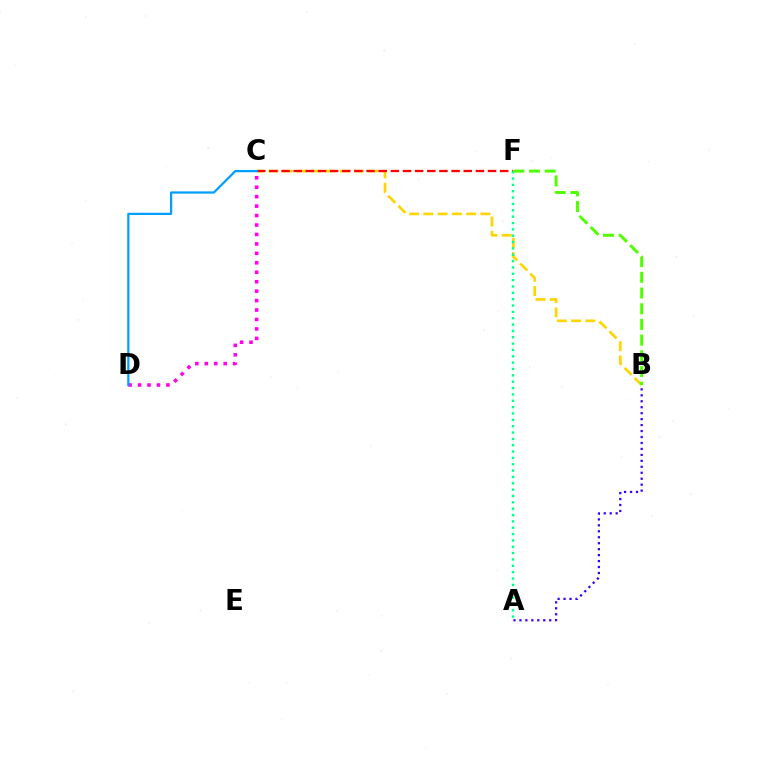{('A', 'B'): [{'color': '#3700ff', 'line_style': 'dotted', 'thickness': 1.62}], ('C', 'D'): [{'color': '#ff00ed', 'line_style': 'dotted', 'thickness': 2.57}, {'color': '#009eff', 'line_style': 'solid', 'thickness': 1.6}], ('B', 'C'): [{'color': '#ffd500', 'line_style': 'dashed', 'thickness': 1.93}], ('C', 'F'): [{'color': '#ff0000', 'line_style': 'dashed', 'thickness': 1.65}], ('A', 'F'): [{'color': '#00ff86', 'line_style': 'dotted', 'thickness': 1.73}], ('B', 'F'): [{'color': '#4fff00', 'line_style': 'dashed', 'thickness': 2.13}]}